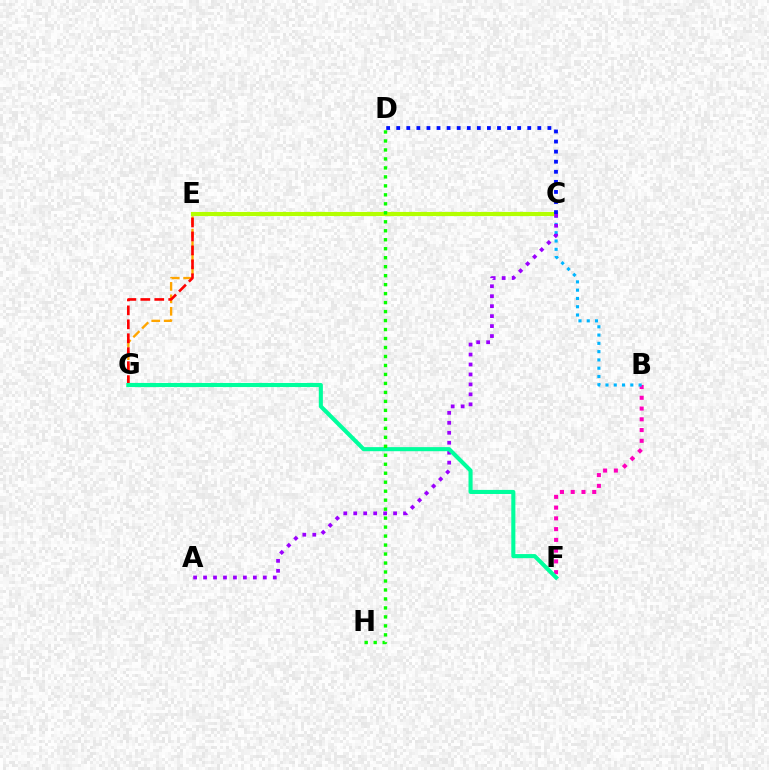{('E', 'G'): [{'color': '#ffa500', 'line_style': 'dashed', 'thickness': 1.69}, {'color': '#ff0000', 'line_style': 'dashed', 'thickness': 1.9}], ('B', 'F'): [{'color': '#ff00bd', 'line_style': 'dotted', 'thickness': 2.92}], ('C', 'E'): [{'color': '#b3ff00', 'line_style': 'solid', 'thickness': 2.98}], ('B', 'C'): [{'color': '#00b5ff', 'line_style': 'dotted', 'thickness': 2.25}], ('A', 'C'): [{'color': '#9b00ff', 'line_style': 'dotted', 'thickness': 2.71}], ('F', 'G'): [{'color': '#00ff9d', 'line_style': 'solid', 'thickness': 2.94}], ('D', 'H'): [{'color': '#08ff00', 'line_style': 'dotted', 'thickness': 2.44}], ('C', 'D'): [{'color': '#0010ff', 'line_style': 'dotted', 'thickness': 2.74}]}